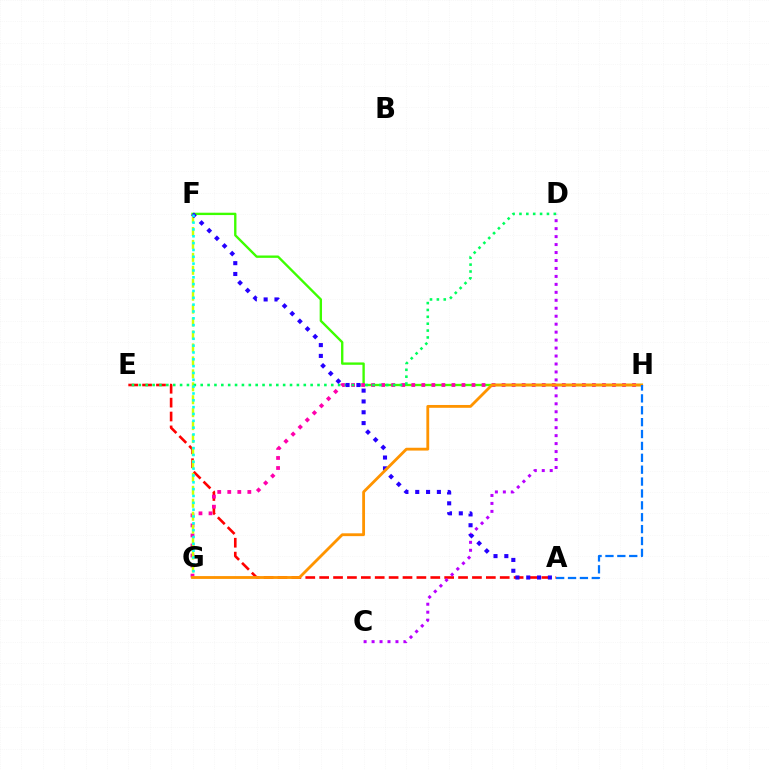{('F', 'H'): [{'color': '#3dff00', 'line_style': 'solid', 'thickness': 1.7}], ('A', 'E'): [{'color': '#ff0000', 'line_style': 'dashed', 'thickness': 1.89}], ('G', 'H'): [{'color': '#ff00ac', 'line_style': 'dotted', 'thickness': 2.73}, {'color': '#ff9400', 'line_style': 'solid', 'thickness': 2.03}], ('F', 'G'): [{'color': '#d1ff00', 'line_style': 'dashed', 'thickness': 1.76}, {'color': '#00fff6', 'line_style': 'dotted', 'thickness': 1.86}], ('C', 'D'): [{'color': '#b900ff', 'line_style': 'dotted', 'thickness': 2.16}], ('D', 'E'): [{'color': '#00ff5c', 'line_style': 'dotted', 'thickness': 1.87}], ('A', 'F'): [{'color': '#2500ff', 'line_style': 'dotted', 'thickness': 2.94}], ('A', 'H'): [{'color': '#0074ff', 'line_style': 'dashed', 'thickness': 1.61}]}